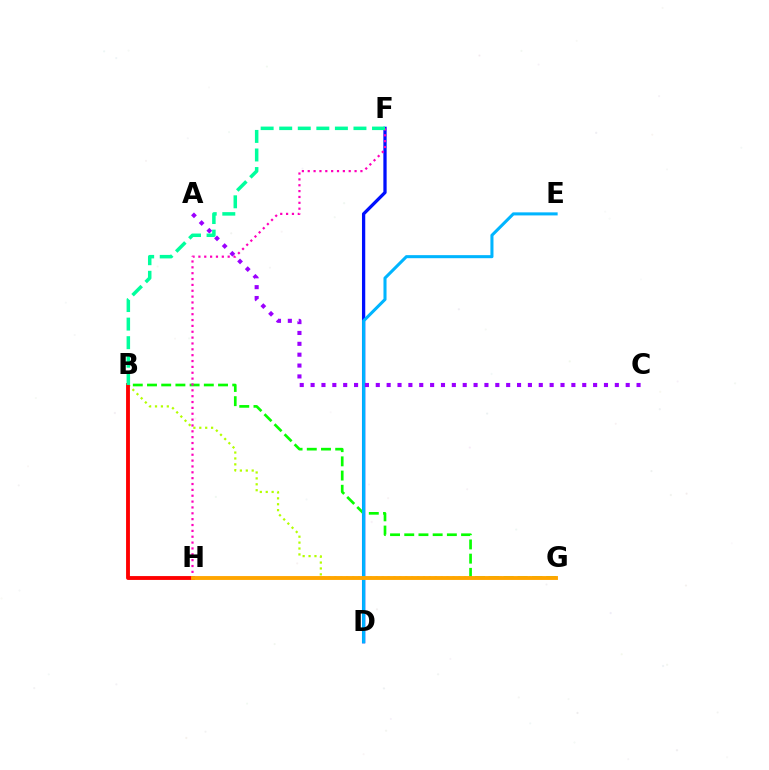{('D', 'F'): [{'color': '#0010ff', 'line_style': 'solid', 'thickness': 2.36}], ('B', 'G'): [{'color': '#b3ff00', 'line_style': 'dotted', 'thickness': 1.6}, {'color': '#08ff00', 'line_style': 'dashed', 'thickness': 1.93}], ('D', 'E'): [{'color': '#00b5ff', 'line_style': 'solid', 'thickness': 2.2}], ('F', 'H'): [{'color': '#ff00bd', 'line_style': 'dotted', 'thickness': 1.59}], ('B', 'H'): [{'color': '#ff0000', 'line_style': 'solid', 'thickness': 2.78}], ('G', 'H'): [{'color': '#ffa500', 'line_style': 'solid', 'thickness': 2.8}], ('A', 'C'): [{'color': '#9b00ff', 'line_style': 'dotted', 'thickness': 2.95}], ('B', 'F'): [{'color': '#00ff9d', 'line_style': 'dashed', 'thickness': 2.52}]}